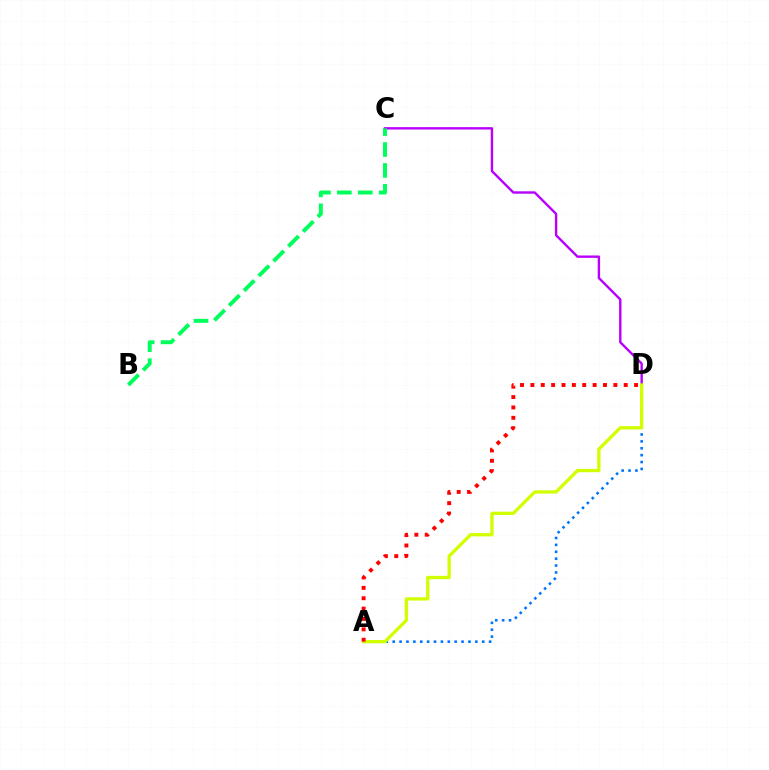{('C', 'D'): [{'color': '#b900ff', 'line_style': 'solid', 'thickness': 1.72}], ('A', 'D'): [{'color': '#0074ff', 'line_style': 'dotted', 'thickness': 1.87}, {'color': '#d1ff00', 'line_style': 'solid', 'thickness': 2.38}, {'color': '#ff0000', 'line_style': 'dotted', 'thickness': 2.82}], ('B', 'C'): [{'color': '#00ff5c', 'line_style': 'dashed', 'thickness': 2.84}]}